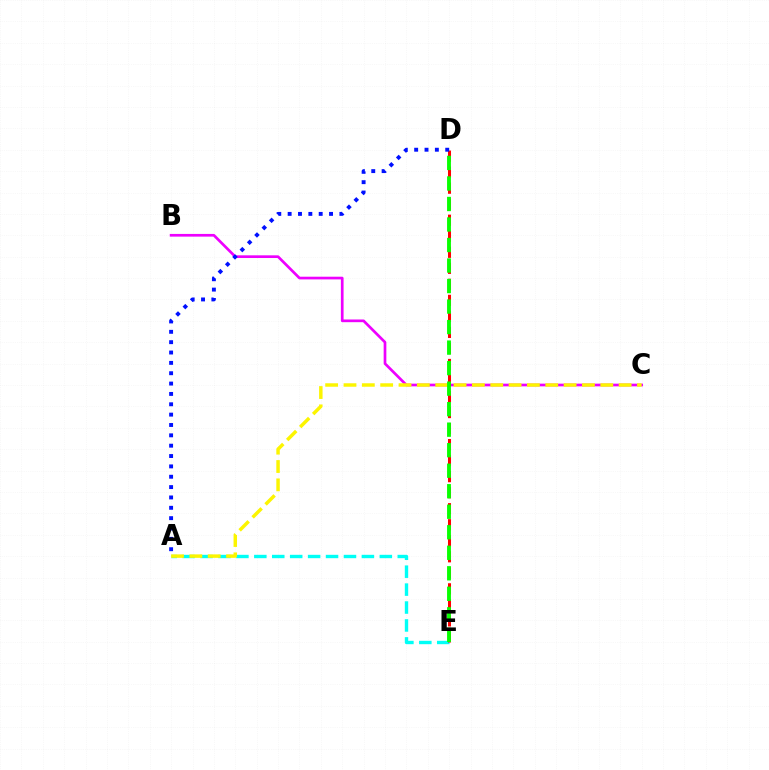{('B', 'C'): [{'color': '#ee00ff', 'line_style': 'solid', 'thickness': 1.94}], ('A', 'E'): [{'color': '#00fff6', 'line_style': 'dashed', 'thickness': 2.44}], ('D', 'E'): [{'color': '#ff0000', 'line_style': 'dashed', 'thickness': 2.18}, {'color': '#08ff00', 'line_style': 'dashed', 'thickness': 2.79}], ('A', 'D'): [{'color': '#0010ff', 'line_style': 'dotted', 'thickness': 2.81}], ('A', 'C'): [{'color': '#fcf500', 'line_style': 'dashed', 'thickness': 2.49}]}